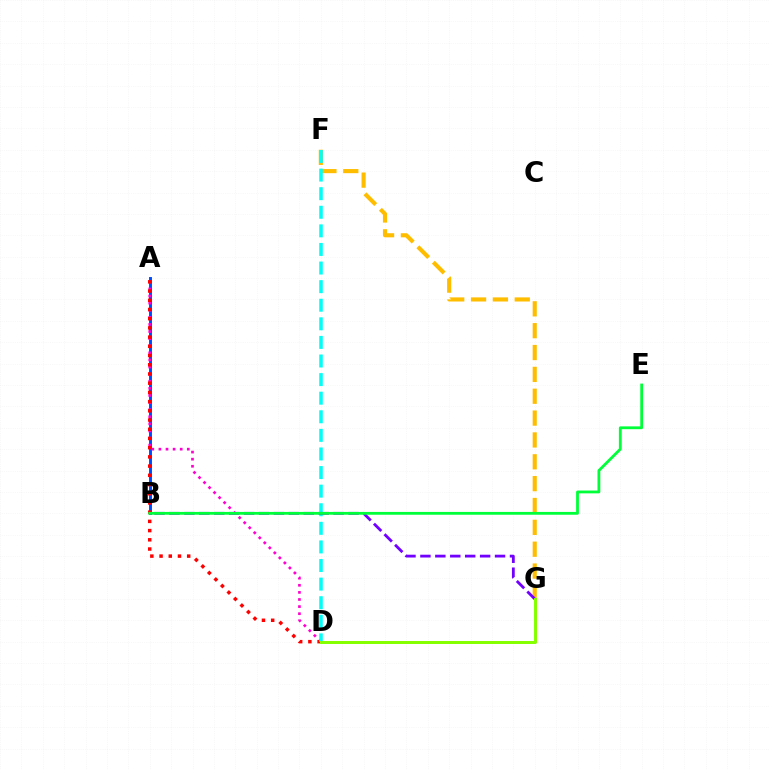{('A', 'B'): [{'color': '#004bff', 'line_style': 'solid', 'thickness': 2.1}], ('A', 'D'): [{'color': '#ff00cf', 'line_style': 'dotted', 'thickness': 1.93}, {'color': '#ff0000', 'line_style': 'dotted', 'thickness': 2.5}], ('F', 'G'): [{'color': '#ffbd00', 'line_style': 'dashed', 'thickness': 2.97}], ('D', 'F'): [{'color': '#00fff6', 'line_style': 'dashed', 'thickness': 2.53}], ('B', 'G'): [{'color': '#7200ff', 'line_style': 'dashed', 'thickness': 2.03}], ('B', 'E'): [{'color': '#00ff39', 'line_style': 'solid', 'thickness': 2.02}], ('D', 'G'): [{'color': '#84ff00', 'line_style': 'solid', 'thickness': 2.14}]}